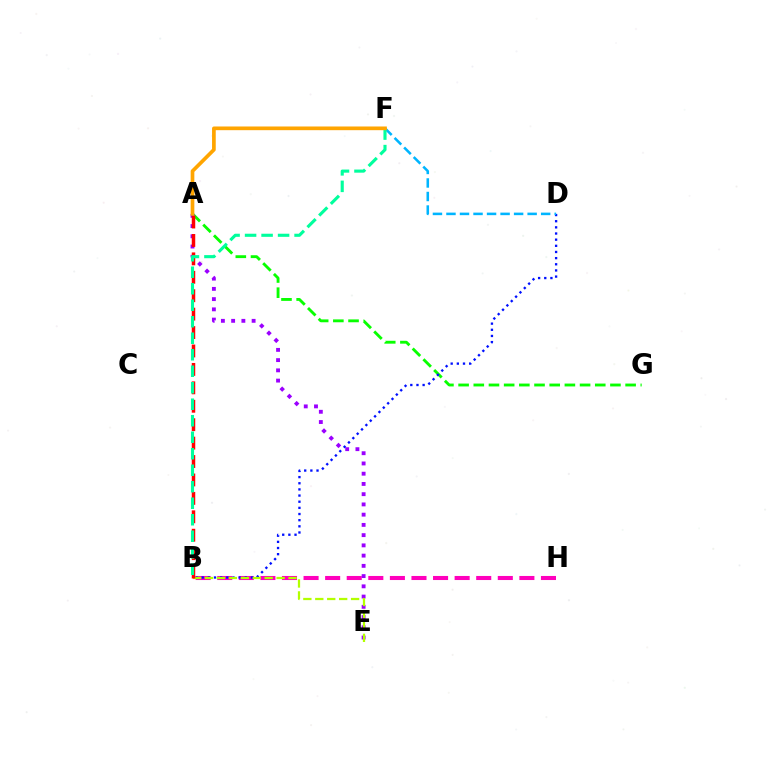{('B', 'H'): [{'color': '#ff00bd', 'line_style': 'dashed', 'thickness': 2.93}], ('A', 'G'): [{'color': '#08ff00', 'line_style': 'dashed', 'thickness': 2.06}], ('A', 'E'): [{'color': '#9b00ff', 'line_style': 'dotted', 'thickness': 2.78}], ('B', 'D'): [{'color': '#0010ff', 'line_style': 'dotted', 'thickness': 1.67}], ('B', 'E'): [{'color': '#b3ff00', 'line_style': 'dashed', 'thickness': 1.62}], ('A', 'B'): [{'color': '#ff0000', 'line_style': 'dashed', 'thickness': 2.5}], ('D', 'F'): [{'color': '#00b5ff', 'line_style': 'dashed', 'thickness': 1.84}], ('B', 'F'): [{'color': '#00ff9d', 'line_style': 'dashed', 'thickness': 2.24}], ('A', 'F'): [{'color': '#ffa500', 'line_style': 'solid', 'thickness': 2.66}]}